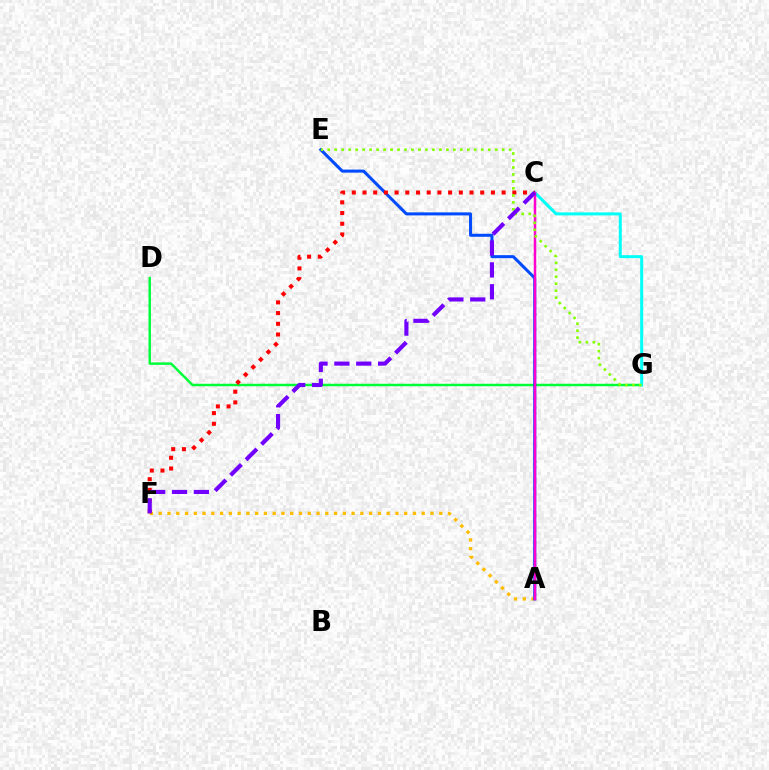{('A', 'F'): [{'color': '#ffbd00', 'line_style': 'dotted', 'thickness': 2.38}], ('D', 'G'): [{'color': '#00ff39', 'line_style': 'solid', 'thickness': 1.77}], ('C', 'G'): [{'color': '#00fff6', 'line_style': 'solid', 'thickness': 2.16}], ('A', 'E'): [{'color': '#004bff', 'line_style': 'solid', 'thickness': 2.18}], ('A', 'C'): [{'color': '#ff00cf', 'line_style': 'solid', 'thickness': 1.79}], ('C', 'F'): [{'color': '#ff0000', 'line_style': 'dotted', 'thickness': 2.91}, {'color': '#7200ff', 'line_style': 'dashed', 'thickness': 2.97}], ('E', 'G'): [{'color': '#84ff00', 'line_style': 'dotted', 'thickness': 1.9}]}